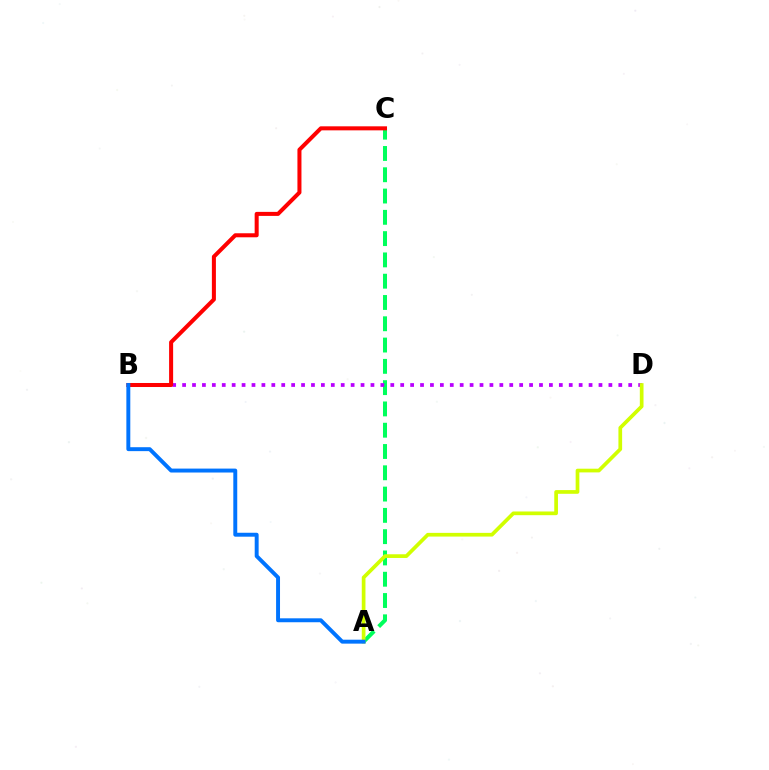{('A', 'C'): [{'color': '#00ff5c', 'line_style': 'dashed', 'thickness': 2.89}], ('B', 'D'): [{'color': '#b900ff', 'line_style': 'dotted', 'thickness': 2.69}], ('A', 'D'): [{'color': '#d1ff00', 'line_style': 'solid', 'thickness': 2.67}], ('B', 'C'): [{'color': '#ff0000', 'line_style': 'solid', 'thickness': 2.9}], ('A', 'B'): [{'color': '#0074ff', 'line_style': 'solid', 'thickness': 2.83}]}